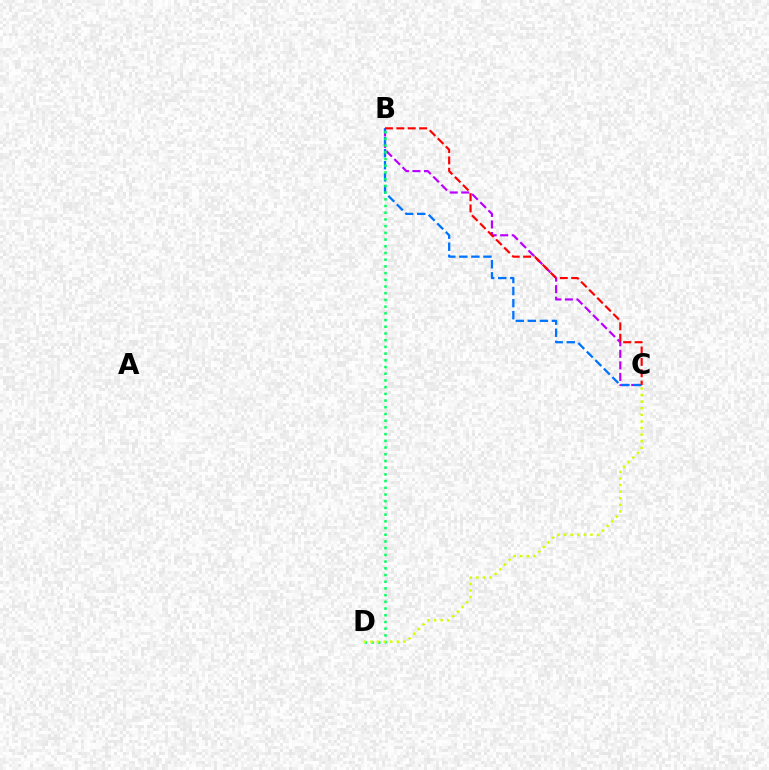{('B', 'C'): [{'color': '#b900ff', 'line_style': 'dashed', 'thickness': 1.57}, {'color': '#0074ff', 'line_style': 'dashed', 'thickness': 1.64}, {'color': '#ff0000', 'line_style': 'dashed', 'thickness': 1.55}], ('B', 'D'): [{'color': '#00ff5c', 'line_style': 'dotted', 'thickness': 1.82}], ('C', 'D'): [{'color': '#d1ff00', 'line_style': 'dotted', 'thickness': 1.79}]}